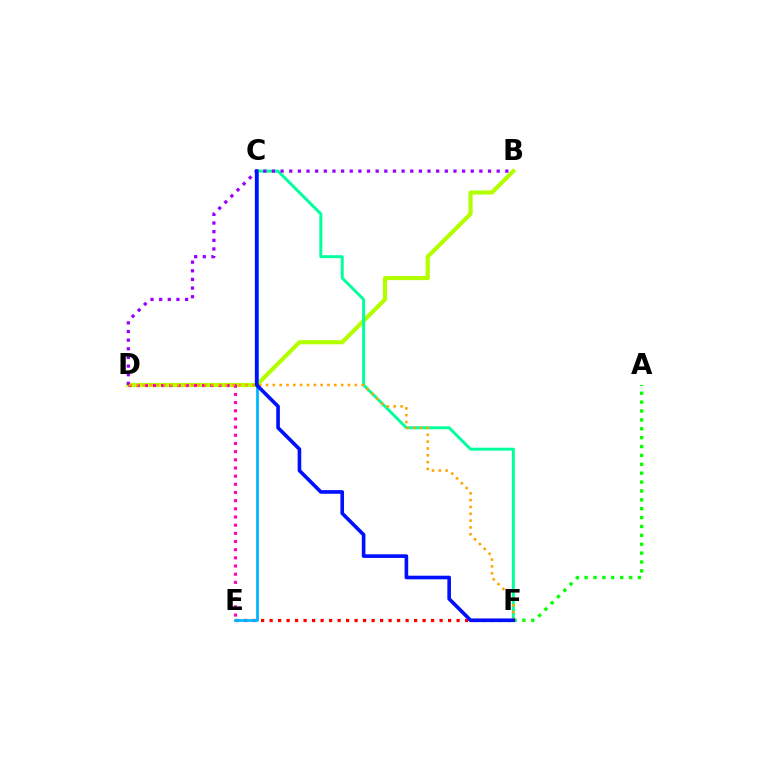{('E', 'F'): [{'color': '#ff0000', 'line_style': 'dotted', 'thickness': 2.31}], ('B', 'D'): [{'color': '#b3ff00', 'line_style': 'solid', 'thickness': 2.98}, {'color': '#9b00ff', 'line_style': 'dotted', 'thickness': 2.35}], ('C', 'F'): [{'color': '#00ff9d', 'line_style': 'solid', 'thickness': 2.13}, {'color': '#0010ff', 'line_style': 'solid', 'thickness': 2.61}], ('C', 'E'): [{'color': '#00b5ff', 'line_style': 'solid', 'thickness': 1.98}], ('D', 'E'): [{'color': '#ff00bd', 'line_style': 'dotted', 'thickness': 2.22}], ('D', 'F'): [{'color': '#ffa500', 'line_style': 'dotted', 'thickness': 1.86}], ('A', 'F'): [{'color': '#08ff00', 'line_style': 'dotted', 'thickness': 2.41}]}